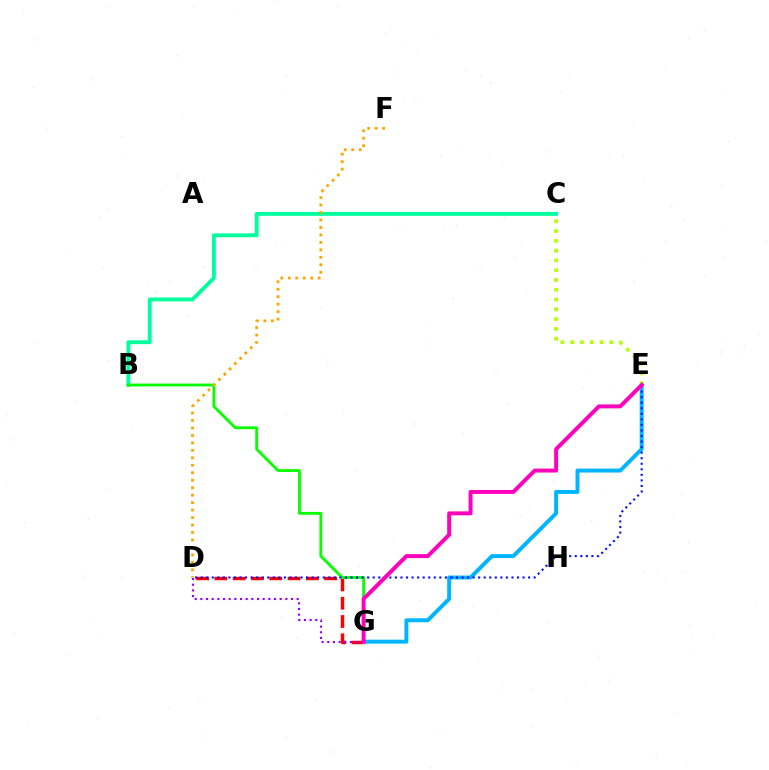{('D', 'G'): [{'color': '#ff0000', 'line_style': 'dashed', 'thickness': 2.49}, {'color': '#9b00ff', 'line_style': 'dotted', 'thickness': 1.54}], ('B', 'C'): [{'color': '#00ff9d', 'line_style': 'solid', 'thickness': 2.79}], ('B', 'G'): [{'color': '#08ff00', 'line_style': 'solid', 'thickness': 2.04}], ('E', 'G'): [{'color': '#00b5ff', 'line_style': 'solid', 'thickness': 2.84}, {'color': '#ff00bd', 'line_style': 'solid', 'thickness': 2.84}], ('D', 'F'): [{'color': '#ffa500', 'line_style': 'dotted', 'thickness': 2.03}], ('D', 'E'): [{'color': '#0010ff', 'line_style': 'dotted', 'thickness': 1.51}], ('C', 'E'): [{'color': '#b3ff00', 'line_style': 'dotted', 'thickness': 2.66}]}